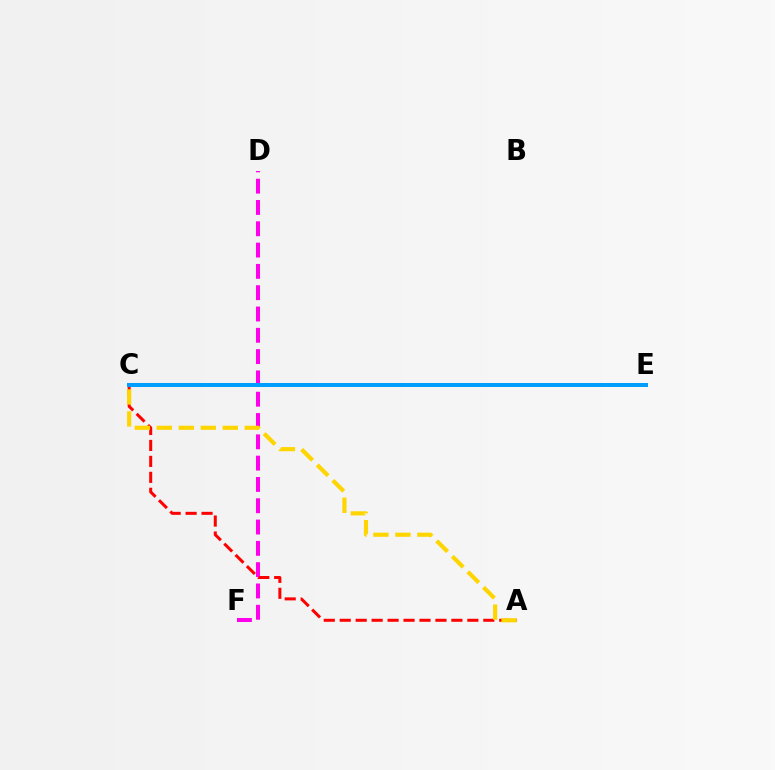{('C', 'E'): [{'color': '#3700ff', 'line_style': 'dotted', 'thickness': 2.59}, {'color': '#4fff00', 'line_style': 'solid', 'thickness': 2.12}, {'color': '#00ff86', 'line_style': 'dashed', 'thickness': 2.08}, {'color': '#009eff', 'line_style': 'solid', 'thickness': 2.88}], ('D', 'F'): [{'color': '#ff00ed', 'line_style': 'dashed', 'thickness': 2.89}], ('A', 'C'): [{'color': '#ff0000', 'line_style': 'dashed', 'thickness': 2.17}, {'color': '#ffd500', 'line_style': 'dashed', 'thickness': 2.99}]}